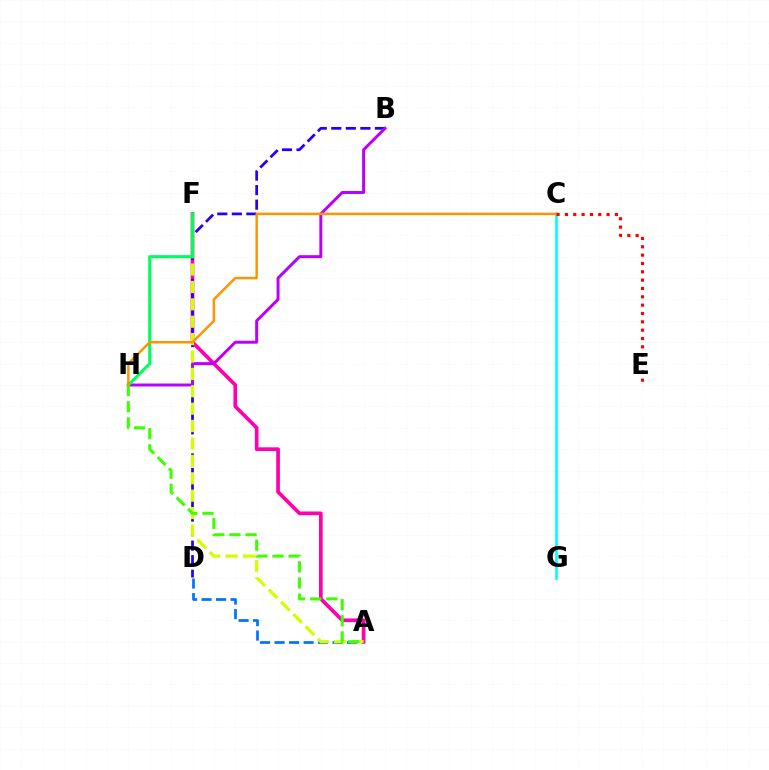{('A', 'D'): [{'color': '#0074ff', 'line_style': 'dashed', 'thickness': 1.97}], ('A', 'F'): [{'color': '#ff00ac', 'line_style': 'solid', 'thickness': 2.65}, {'color': '#d1ff00', 'line_style': 'dashed', 'thickness': 2.36}], ('B', 'D'): [{'color': '#2500ff', 'line_style': 'dashed', 'thickness': 1.98}], ('C', 'G'): [{'color': '#00fff6', 'line_style': 'solid', 'thickness': 1.9}], ('B', 'H'): [{'color': '#b900ff', 'line_style': 'solid', 'thickness': 2.13}], ('A', 'H'): [{'color': '#3dff00', 'line_style': 'dashed', 'thickness': 2.19}], ('F', 'H'): [{'color': '#00ff5c', 'line_style': 'solid', 'thickness': 2.21}], ('C', 'H'): [{'color': '#ff9400', 'line_style': 'solid', 'thickness': 1.78}], ('C', 'E'): [{'color': '#ff0000', 'line_style': 'dotted', 'thickness': 2.27}]}